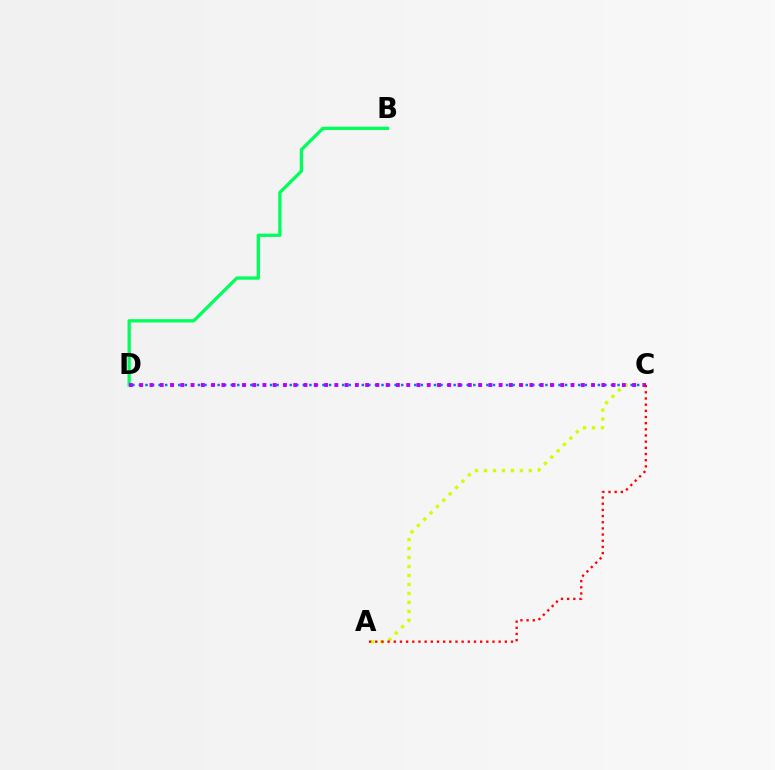{('C', 'D'): [{'color': '#0074ff', 'line_style': 'dotted', 'thickness': 1.78}, {'color': '#b900ff', 'line_style': 'dotted', 'thickness': 2.79}], ('B', 'D'): [{'color': '#00ff5c', 'line_style': 'solid', 'thickness': 2.37}], ('A', 'C'): [{'color': '#d1ff00', 'line_style': 'dotted', 'thickness': 2.44}, {'color': '#ff0000', 'line_style': 'dotted', 'thickness': 1.68}]}